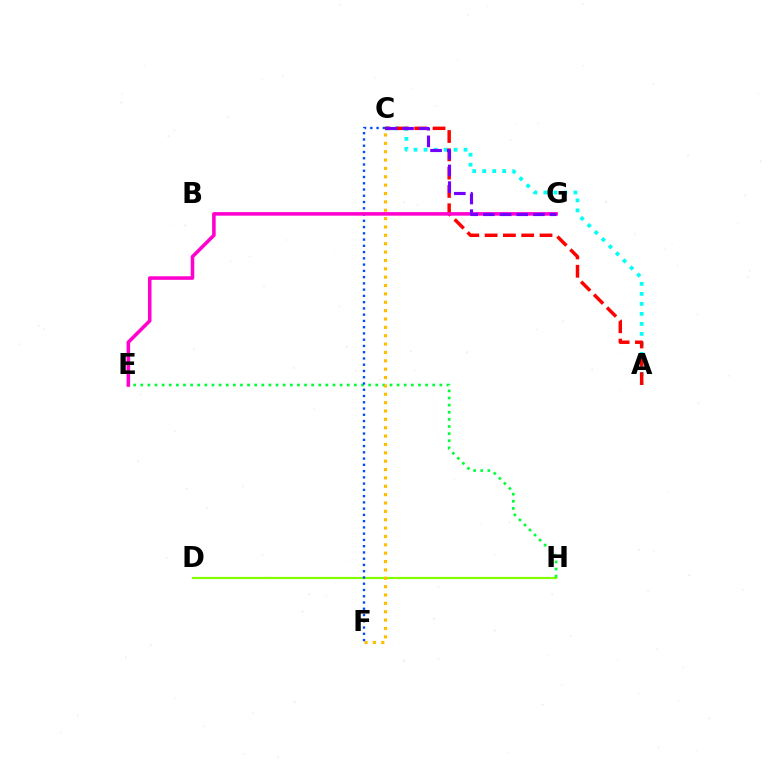{('A', 'C'): [{'color': '#00fff6', 'line_style': 'dotted', 'thickness': 2.72}, {'color': '#ff0000', 'line_style': 'dashed', 'thickness': 2.49}], ('D', 'H'): [{'color': '#84ff00', 'line_style': 'solid', 'thickness': 1.59}], ('E', 'H'): [{'color': '#00ff39', 'line_style': 'dotted', 'thickness': 1.93}], ('C', 'F'): [{'color': '#ffbd00', 'line_style': 'dotted', 'thickness': 2.27}, {'color': '#004bff', 'line_style': 'dotted', 'thickness': 1.7}], ('E', 'G'): [{'color': '#ff00cf', 'line_style': 'solid', 'thickness': 2.56}], ('C', 'G'): [{'color': '#7200ff', 'line_style': 'dashed', 'thickness': 2.27}]}